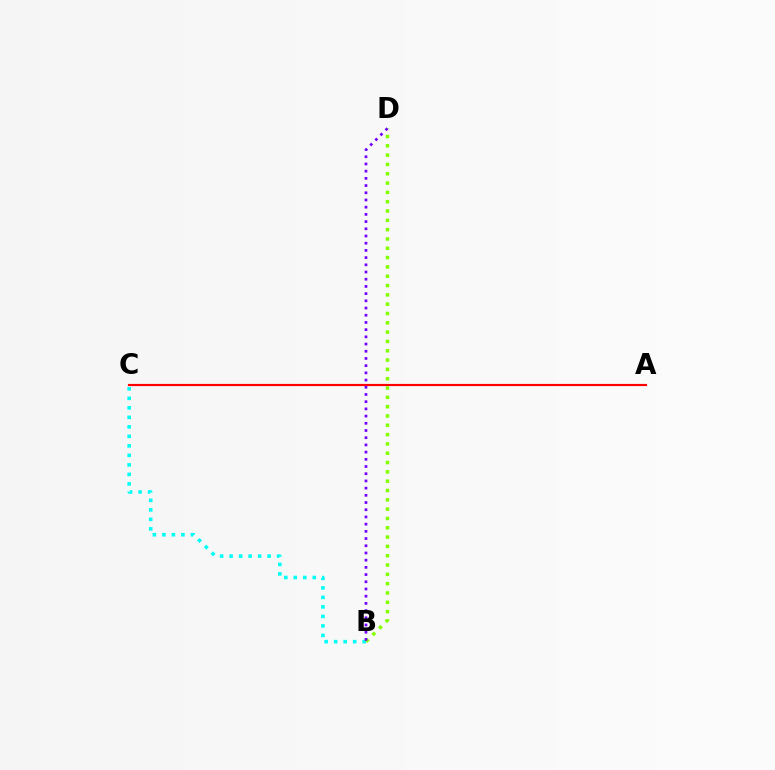{('A', 'C'): [{'color': '#ff0000', 'line_style': 'solid', 'thickness': 1.57}], ('B', 'C'): [{'color': '#00fff6', 'line_style': 'dotted', 'thickness': 2.58}], ('B', 'D'): [{'color': '#84ff00', 'line_style': 'dotted', 'thickness': 2.53}, {'color': '#7200ff', 'line_style': 'dotted', 'thickness': 1.96}]}